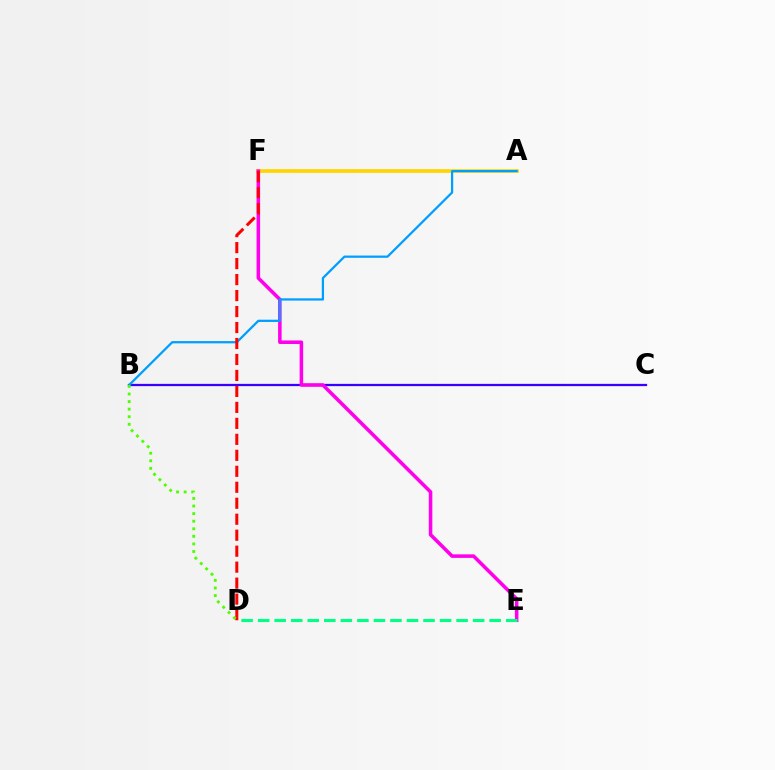{('B', 'C'): [{'color': '#3700ff', 'line_style': 'solid', 'thickness': 1.63}], ('A', 'F'): [{'color': '#ffd500', 'line_style': 'solid', 'thickness': 2.67}], ('E', 'F'): [{'color': '#ff00ed', 'line_style': 'solid', 'thickness': 2.56}], ('A', 'B'): [{'color': '#009eff', 'line_style': 'solid', 'thickness': 1.62}], ('D', 'F'): [{'color': '#ff0000', 'line_style': 'dashed', 'thickness': 2.17}], ('D', 'E'): [{'color': '#00ff86', 'line_style': 'dashed', 'thickness': 2.25}], ('B', 'D'): [{'color': '#4fff00', 'line_style': 'dotted', 'thickness': 2.06}]}